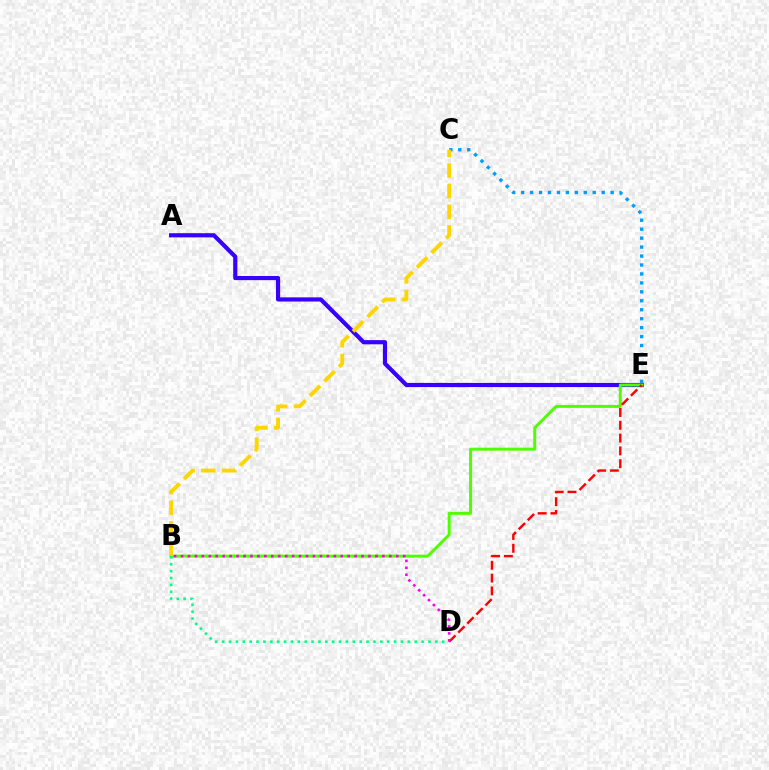{('A', 'E'): [{'color': '#3700ff', 'line_style': 'solid', 'thickness': 3.0}], ('C', 'E'): [{'color': '#009eff', 'line_style': 'dotted', 'thickness': 2.43}], ('B', 'E'): [{'color': '#4fff00', 'line_style': 'solid', 'thickness': 2.14}], ('D', 'E'): [{'color': '#ff0000', 'line_style': 'dashed', 'thickness': 1.74}], ('B', 'C'): [{'color': '#ffd500', 'line_style': 'dashed', 'thickness': 2.8}], ('B', 'D'): [{'color': '#00ff86', 'line_style': 'dotted', 'thickness': 1.87}, {'color': '#ff00ed', 'line_style': 'dotted', 'thickness': 1.89}]}